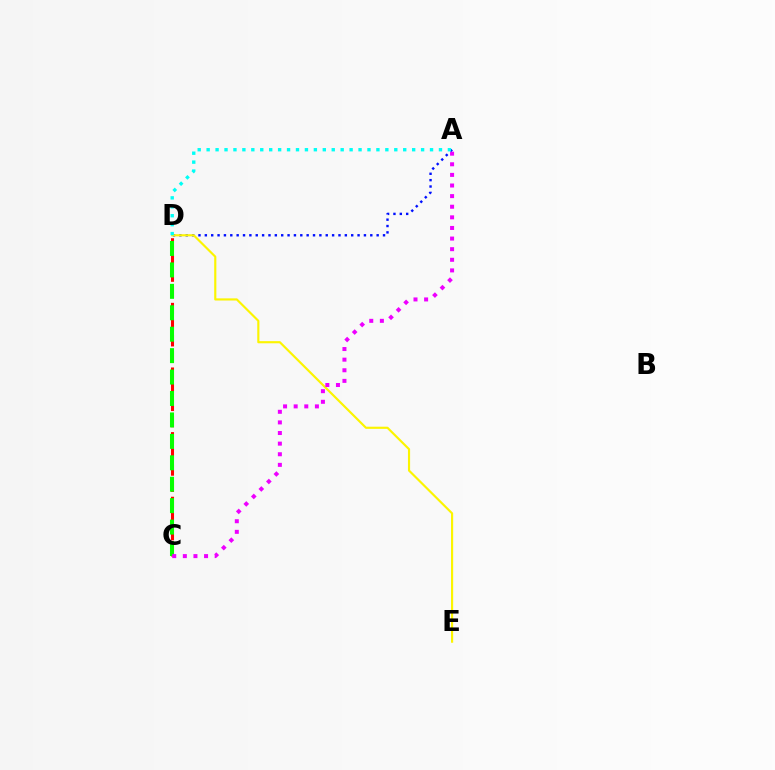{('A', 'D'): [{'color': '#0010ff', 'line_style': 'dotted', 'thickness': 1.73}, {'color': '#00fff6', 'line_style': 'dotted', 'thickness': 2.43}], ('D', 'E'): [{'color': '#fcf500', 'line_style': 'solid', 'thickness': 1.55}], ('C', 'D'): [{'color': '#ff0000', 'line_style': 'dashed', 'thickness': 2.2}, {'color': '#08ff00', 'line_style': 'dashed', 'thickness': 2.91}], ('A', 'C'): [{'color': '#ee00ff', 'line_style': 'dotted', 'thickness': 2.88}]}